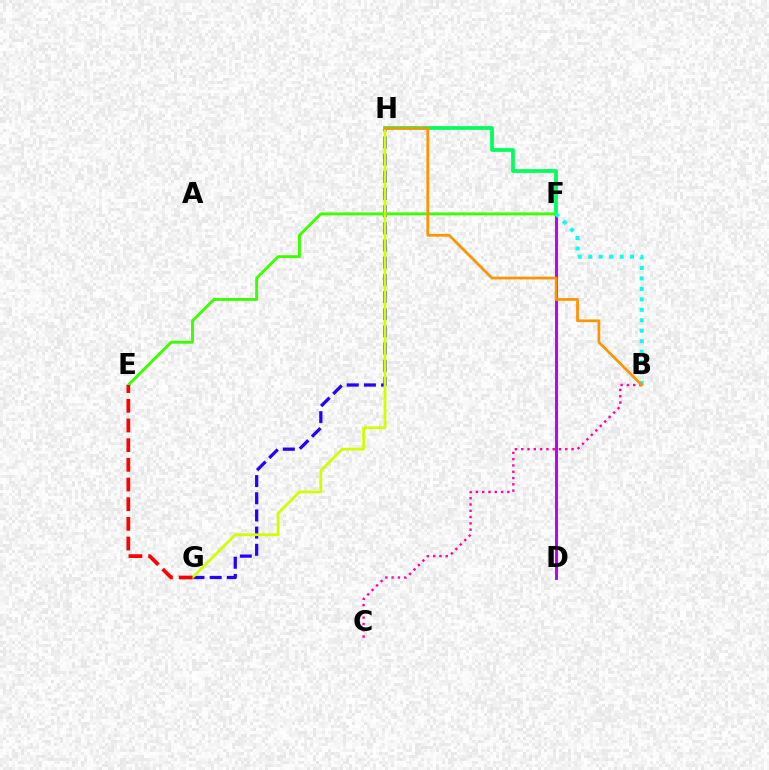{('G', 'H'): [{'color': '#2500ff', 'line_style': 'dashed', 'thickness': 2.33}, {'color': '#d1ff00', 'line_style': 'solid', 'thickness': 2.0}], ('D', 'F'): [{'color': '#0074ff', 'line_style': 'solid', 'thickness': 2.11}, {'color': '#b900ff', 'line_style': 'solid', 'thickness': 1.82}], ('B', 'C'): [{'color': '#ff00ac', 'line_style': 'dotted', 'thickness': 1.71}], ('F', 'H'): [{'color': '#00ff5c', 'line_style': 'solid', 'thickness': 2.69}], ('E', 'F'): [{'color': '#3dff00', 'line_style': 'solid', 'thickness': 2.09}], ('B', 'F'): [{'color': '#00fff6', 'line_style': 'dotted', 'thickness': 2.84}], ('E', 'G'): [{'color': '#ff0000', 'line_style': 'dashed', 'thickness': 2.67}], ('B', 'H'): [{'color': '#ff9400', 'line_style': 'solid', 'thickness': 1.97}]}